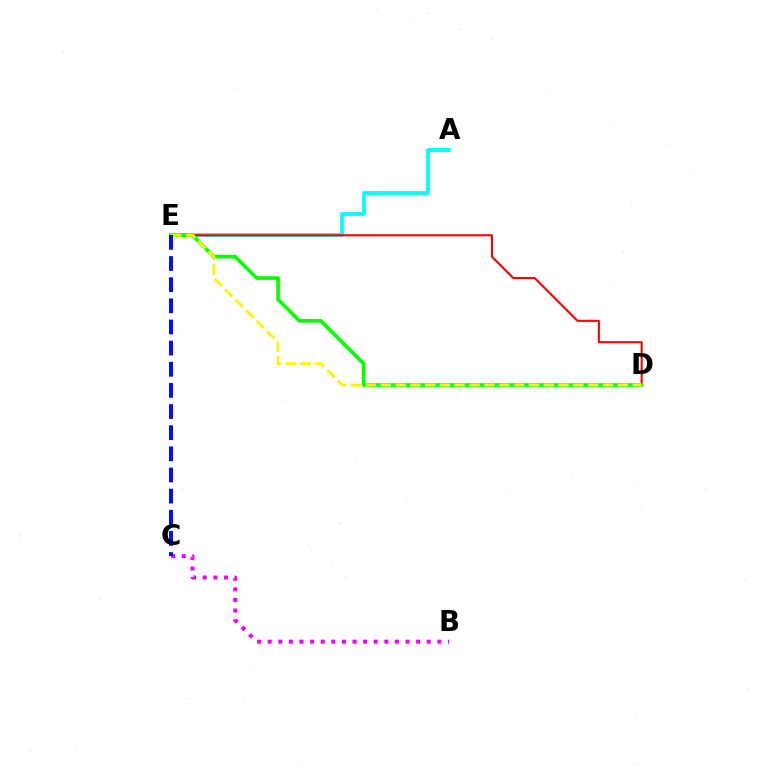{('A', 'E'): [{'color': '#00fff6', 'line_style': 'solid', 'thickness': 2.72}], ('D', 'E'): [{'color': '#ff0000', 'line_style': 'solid', 'thickness': 1.51}, {'color': '#08ff00', 'line_style': 'solid', 'thickness': 2.65}, {'color': '#fcf500', 'line_style': 'dashed', 'thickness': 2.01}], ('B', 'C'): [{'color': '#ee00ff', 'line_style': 'dotted', 'thickness': 2.88}], ('C', 'E'): [{'color': '#0010ff', 'line_style': 'dashed', 'thickness': 2.87}]}